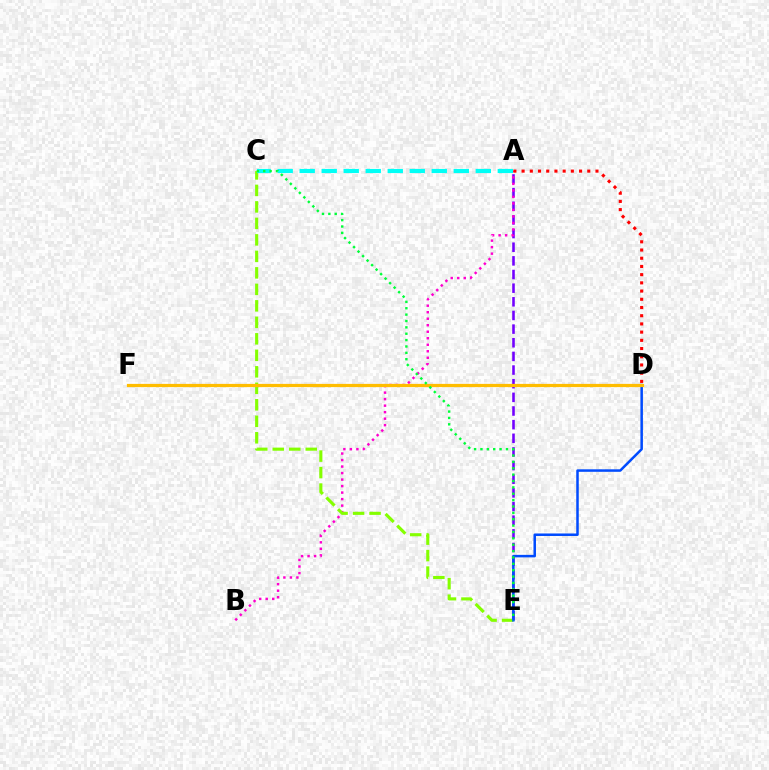{('A', 'E'): [{'color': '#7200ff', 'line_style': 'dashed', 'thickness': 1.85}], ('A', 'B'): [{'color': '#ff00cf', 'line_style': 'dotted', 'thickness': 1.77}], ('C', 'E'): [{'color': '#84ff00', 'line_style': 'dashed', 'thickness': 2.24}, {'color': '#00ff39', 'line_style': 'dotted', 'thickness': 1.73}], ('D', 'E'): [{'color': '#004bff', 'line_style': 'solid', 'thickness': 1.81}], ('D', 'F'): [{'color': '#ffbd00', 'line_style': 'solid', 'thickness': 2.32}], ('A', 'C'): [{'color': '#00fff6', 'line_style': 'dashed', 'thickness': 2.99}], ('A', 'D'): [{'color': '#ff0000', 'line_style': 'dotted', 'thickness': 2.23}]}